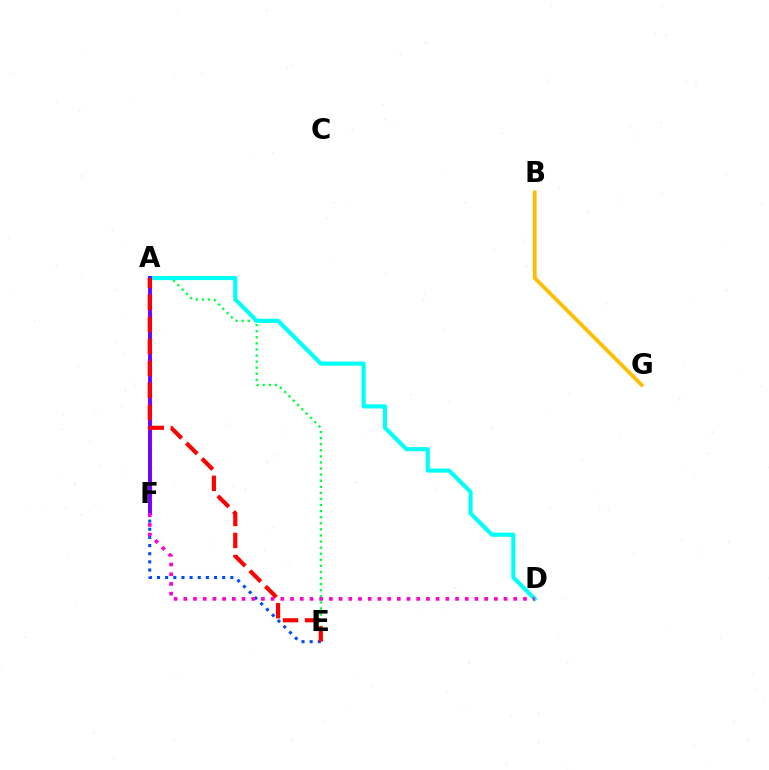{('A', 'E'): [{'color': '#00ff39', 'line_style': 'dotted', 'thickness': 1.65}, {'color': '#ff0000', 'line_style': 'dashed', 'thickness': 2.99}], ('A', 'F'): [{'color': '#84ff00', 'line_style': 'dotted', 'thickness': 2.43}, {'color': '#7200ff', 'line_style': 'solid', 'thickness': 2.81}], ('E', 'F'): [{'color': '#004bff', 'line_style': 'dotted', 'thickness': 2.21}], ('A', 'D'): [{'color': '#00fff6', 'line_style': 'solid', 'thickness': 2.97}], ('B', 'G'): [{'color': '#ffbd00', 'line_style': 'solid', 'thickness': 2.72}], ('D', 'F'): [{'color': '#ff00cf', 'line_style': 'dotted', 'thickness': 2.64}]}